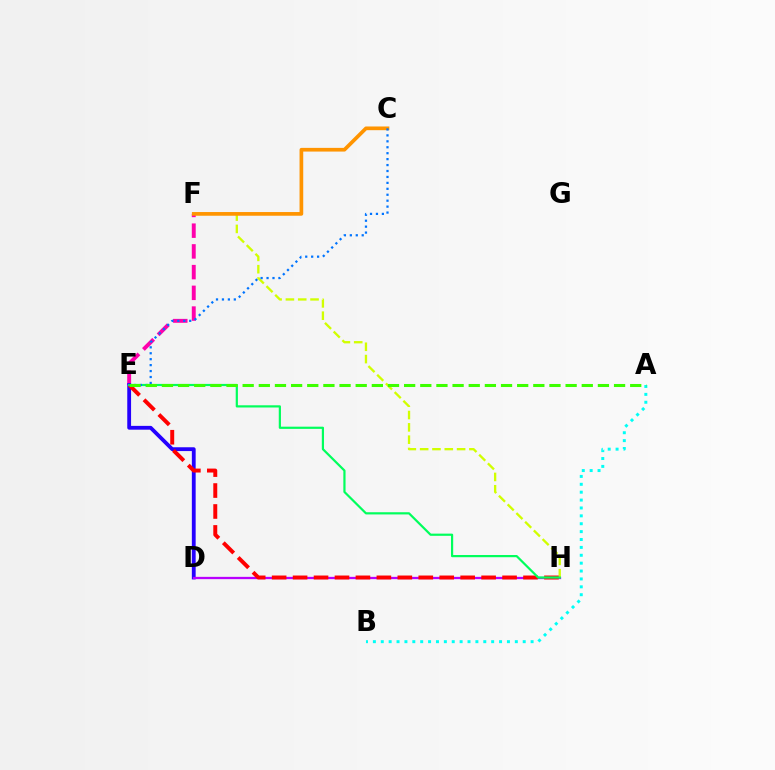{('E', 'F'): [{'color': '#ff00ac', 'line_style': 'dashed', 'thickness': 2.82}], ('D', 'E'): [{'color': '#2500ff', 'line_style': 'solid', 'thickness': 2.74}], ('D', 'H'): [{'color': '#b900ff', 'line_style': 'solid', 'thickness': 1.64}], ('F', 'H'): [{'color': '#d1ff00', 'line_style': 'dashed', 'thickness': 1.67}], ('C', 'F'): [{'color': '#ff9400', 'line_style': 'solid', 'thickness': 2.66}], ('E', 'H'): [{'color': '#ff0000', 'line_style': 'dashed', 'thickness': 2.85}, {'color': '#00ff5c', 'line_style': 'solid', 'thickness': 1.58}], ('A', 'B'): [{'color': '#00fff6', 'line_style': 'dotted', 'thickness': 2.14}], ('C', 'E'): [{'color': '#0074ff', 'line_style': 'dotted', 'thickness': 1.61}], ('A', 'E'): [{'color': '#3dff00', 'line_style': 'dashed', 'thickness': 2.19}]}